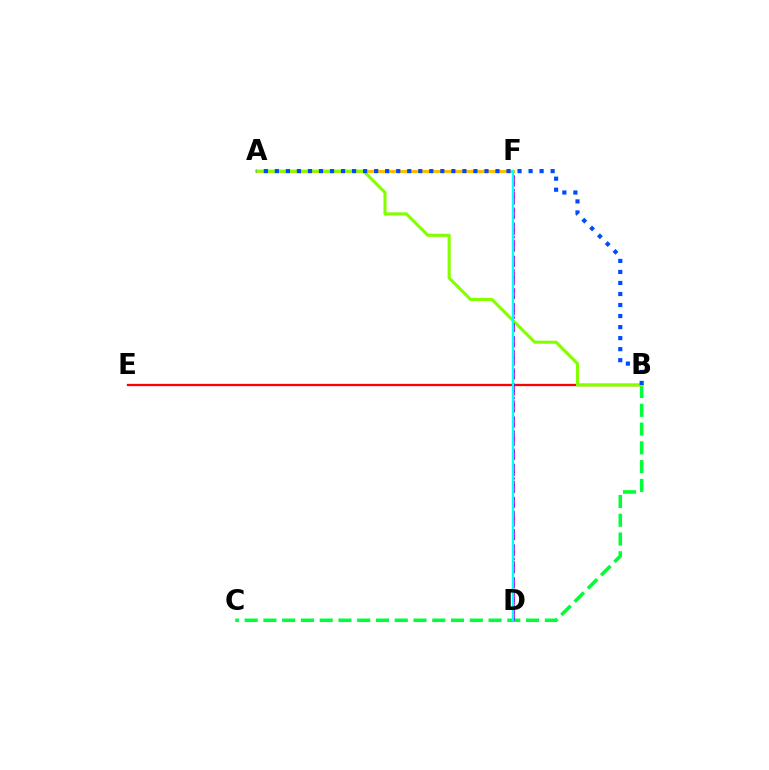{('B', 'C'): [{'color': '#00ff39', 'line_style': 'dashed', 'thickness': 2.55}], ('D', 'F'): [{'color': '#ff00cf', 'line_style': 'dashed', 'thickness': 2.18}, {'color': '#7200ff', 'line_style': 'dotted', 'thickness': 1.82}, {'color': '#00fff6', 'line_style': 'solid', 'thickness': 1.68}], ('B', 'E'): [{'color': '#ff0000', 'line_style': 'solid', 'thickness': 1.65}], ('A', 'F'): [{'color': '#ffbd00', 'line_style': 'solid', 'thickness': 2.22}], ('A', 'B'): [{'color': '#84ff00', 'line_style': 'solid', 'thickness': 2.23}, {'color': '#004bff', 'line_style': 'dotted', 'thickness': 3.0}]}